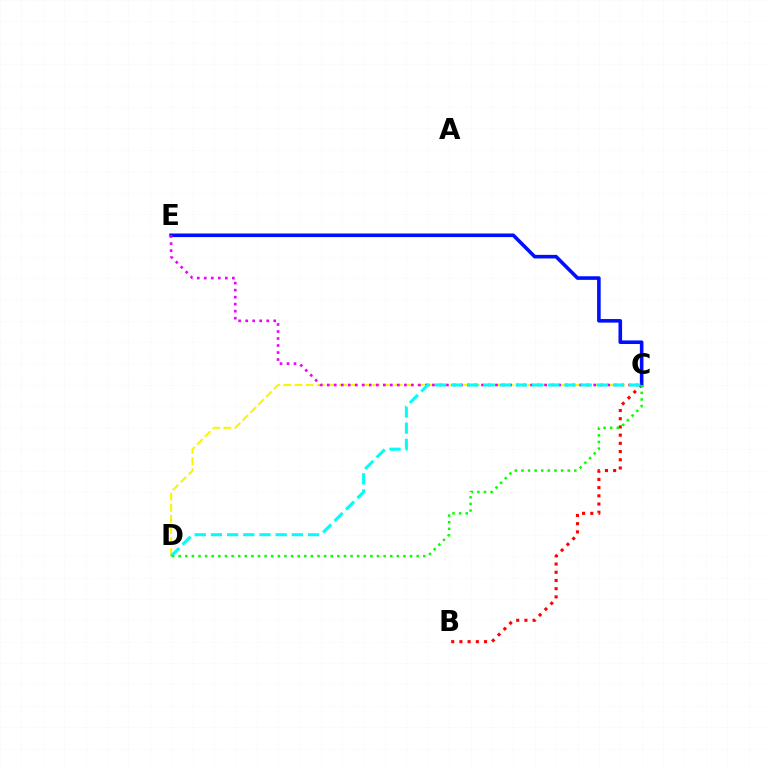{('C', 'D'): [{'color': '#fcf500', 'line_style': 'dashed', 'thickness': 1.51}, {'color': '#00fff6', 'line_style': 'dashed', 'thickness': 2.2}, {'color': '#08ff00', 'line_style': 'dotted', 'thickness': 1.8}], ('B', 'C'): [{'color': '#ff0000', 'line_style': 'dotted', 'thickness': 2.23}], ('C', 'E'): [{'color': '#0010ff', 'line_style': 'solid', 'thickness': 2.59}, {'color': '#ee00ff', 'line_style': 'dotted', 'thickness': 1.91}]}